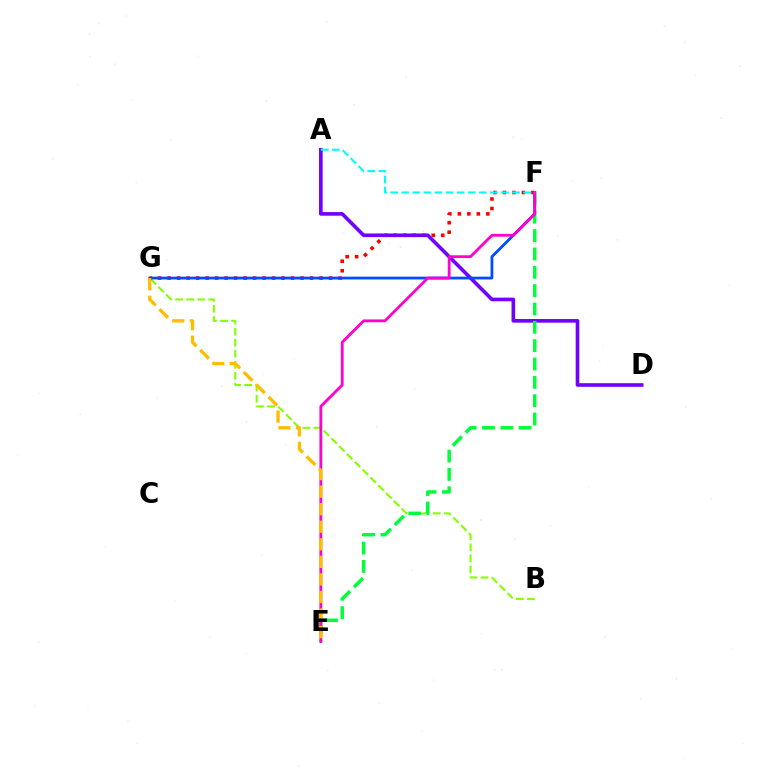{('B', 'G'): [{'color': '#84ff00', 'line_style': 'dashed', 'thickness': 1.5}], ('F', 'G'): [{'color': '#ff0000', 'line_style': 'dotted', 'thickness': 2.58}, {'color': '#004bff', 'line_style': 'solid', 'thickness': 2.0}], ('A', 'D'): [{'color': '#7200ff', 'line_style': 'solid', 'thickness': 2.61}], ('E', 'F'): [{'color': '#00ff39', 'line_style': 'dashed', 'thickness': 2.49}, {'color': '#ff00cf', 'line_style': 'solid', 'thickness': 2.01}], ('E', 'G'): [{'color': '#ffbd00', 'line_style': 'dashed', 'thickness': 2.38}], ('A', 'F'): [{'color': '#00fff6', 'line_style': 'dashed', 'thickness': 1.51}]}